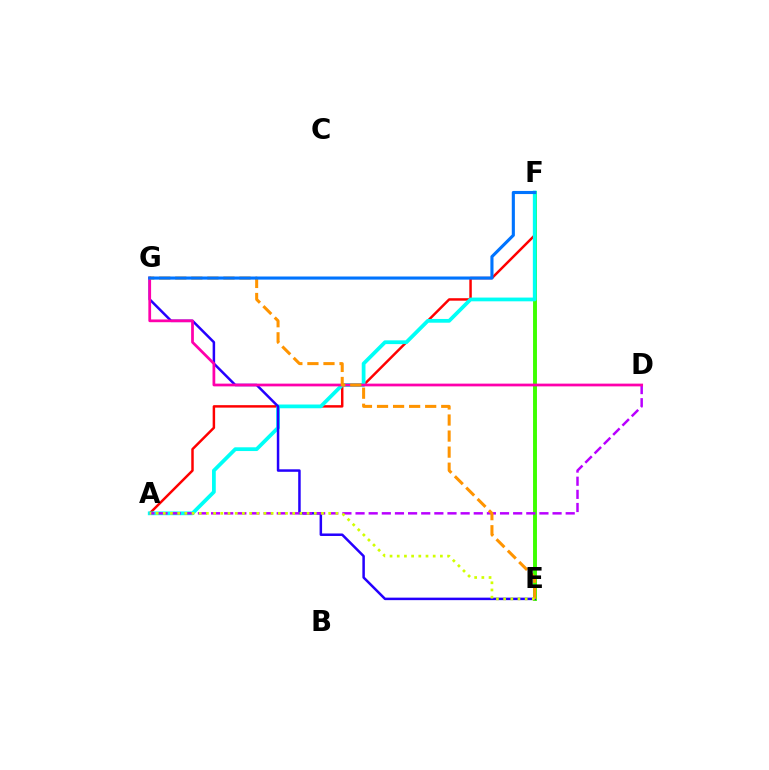{('E', 'F'): [{'color': '#00ff5c', 'line_style': 'dashed', 'thickness': 1.76}, {'color': '#3dff00', 'line_style': 'solid', 'thickness': 2.81}], ('A', 'F'): [{'color': '#ff0000', 'line_style': 'solid', 'thickness': 1.78}, {'color': '#00fff6', 'line_style': 'solid', 'thickness': 2.7}], ('E', 'G'): [{'color': '#2500ff', 'line_style': 'solid', 'thickness': 1.8}, {'color': '#ff9400', 'line_style': 'dashed', 'thickness': 2.18}], ('A', 'D'): [{'color': '#b900ff', 'line_style': 'dashed', 'thickness': 1.78}], ('D', 'G'): [{'color': '#ff00ac', 'line_style': 'solid', 'thickness': 1.97}], ('A', 'E'): [{'color': '#d1ff00', 'line_style': 'dotted', 'thickness': 1.95}], ('F', 'G'): [{'color': '#0074ff', 'line_style': 'solid', 'thickness': 2.24}]}